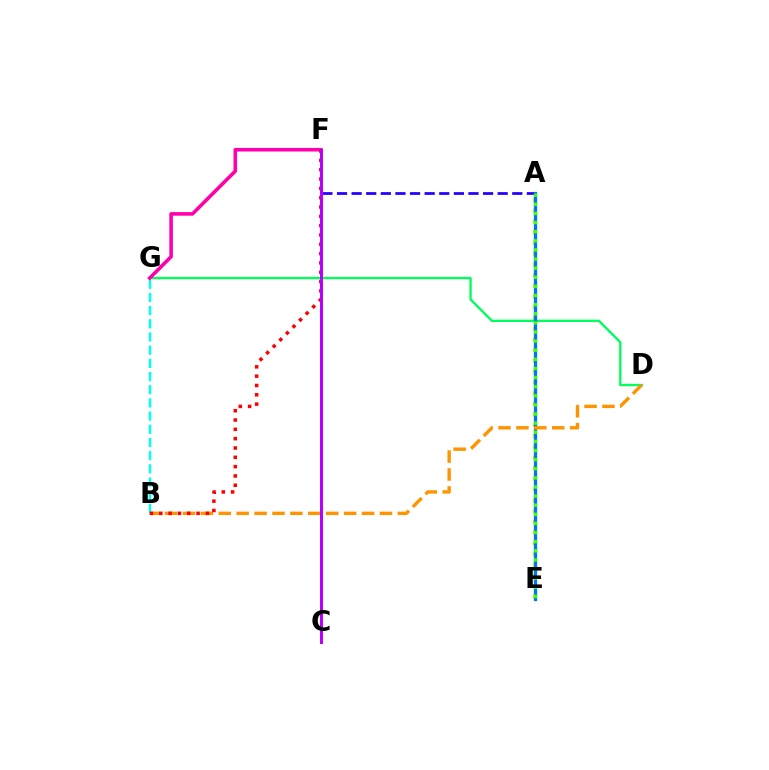{('A', 'E'): [{'color': '#d1ff00', 'line_style': 'dotted', 'thickness': 2.91}, {'color': '#0074ff', 'line_style': 'solid', 'thickness': 2.36}, {'color': '#3dff00', 'line_style': 'dotted', 'thickness': 2.48}], ('D', 'G'): [{'color': '#00ff5c', 'line_style': 'solid', 'thickness': 1.68}], ('A', 'F'): [{'color': '#2500ff', 'line_style': 'dashed', 'thickness': 1.98}], ('B', 'D'): [{'color': '#ff9400', 'line_style': 'dashed', 'thickness': 2.43}], ('B', 'G'): [{'color': '#00fff6', 'line_style': 'dashed', 'thickness': 1.79}], ('F', 'G'): [{'color': '#ff00ac', 'line_style': 'solid', 'thickness': 2.58}], ('B', 'F'): [{'color': '#ff0000', 'line_style': 'dotted', 'thickness': 2.53}], ('C', 'F'): [{'color': '#b900ff', 'line_style': 'solid', 'thickness': 2.16}]}